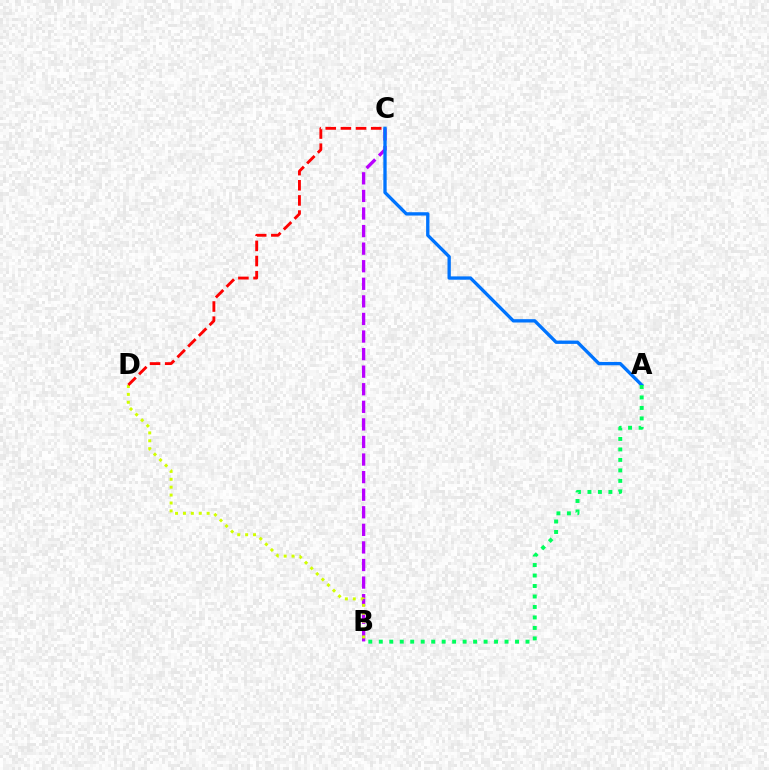{('B', 'C'): [{'color': '#b900ff', 'line_style': 'dashed', 'thickness': 2.39}], ('B', 'D'): [{'color': '#d1ff00', 'line_style': 'dotted', 'thickness': 2.14}], ('A', 'C'): [{'color': '#0074ff', 'line_style': 'solid', 'thickness': 2.39}], ('C', 'D'): [{'color': '#ff0000', 'line_style': 'dashed', 'thickness': 2.06}], ('A', 'B'): [{'color': '#00ff5c', 'line_style': 'dotted', 'thickness': 2.85}]}